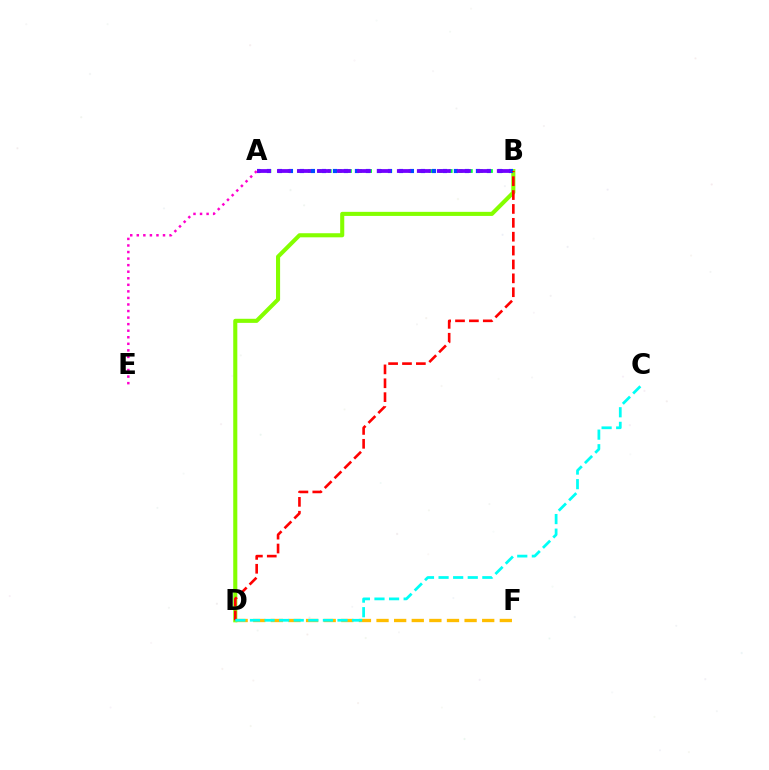{('A', 'B'): [{'color': '#00ff39', 'line_style': 'dotted', 'thickness': 2.74}, {'color': '#004bff', 'line_style': 'dotted', 'thickness': 2.99}, {'color': '#7200ff', 'line_style': 'dashed', 'thickness': 2.72}], ('D', 'F'): [{'color': '#ffbd00', 'line_style': 'dashed', 'thickness': 2.39}], ('A', 'E'): [{'color': '#ff00cf', 'line_style': 'dotted', 'thickness': 1.78}], ('B', 'D'): [{'color': '#84ff00', 'line_style': 'solid', 'thickness': 2.94}, {'color': '#ff0000', 'line_style': 'dashed', 'thickness': 1.89}], ('C', 'D'): [{'color': '#00fff6', 'line_style': 'dashed', 'thickness': 1.98}]}